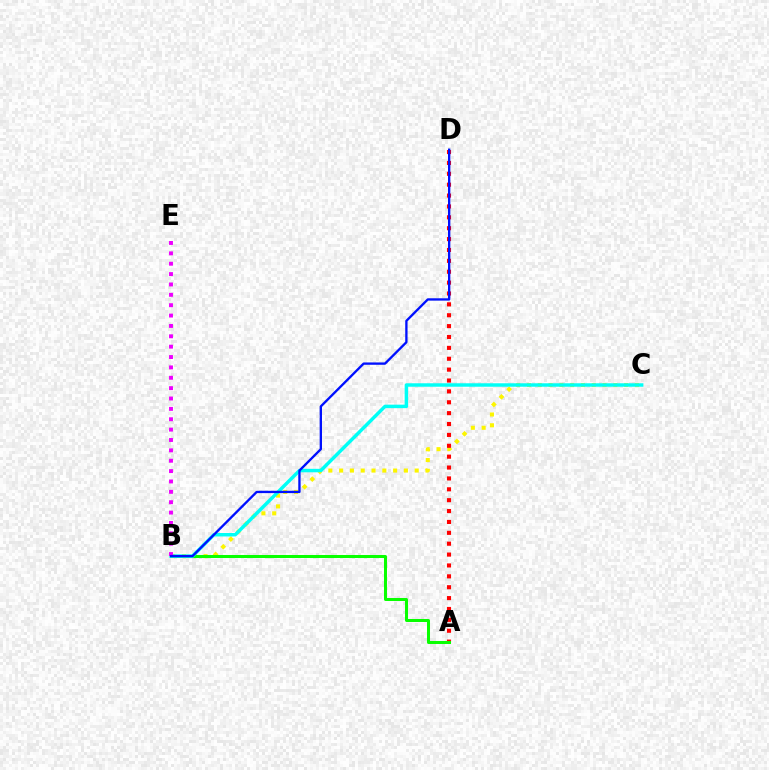{('B', 'C'): [{'color': '#fcf500', 'line_style': 'dotted', 'thickness': 2.93}, {'color': '#00fff6', 'line_style': 'solid', 'thickness': 2.49}], ('A', 'D'): [{'color': '#ff0000', 'line_style': 'dotted', 'thickness': 2.96}], ('A', 'B'): [{'color': '#08ff00', 'line_style': 'solid', 'thickness': 2.17}], ('B', 'E'): [{'color': '#ee00ff', 'line_style': 'dotted', 'thickness': 2.82}], ('B', 'D'): [{'color': '#0010ff', 'line_style': 'solid', 'thickness': 1.68}]}